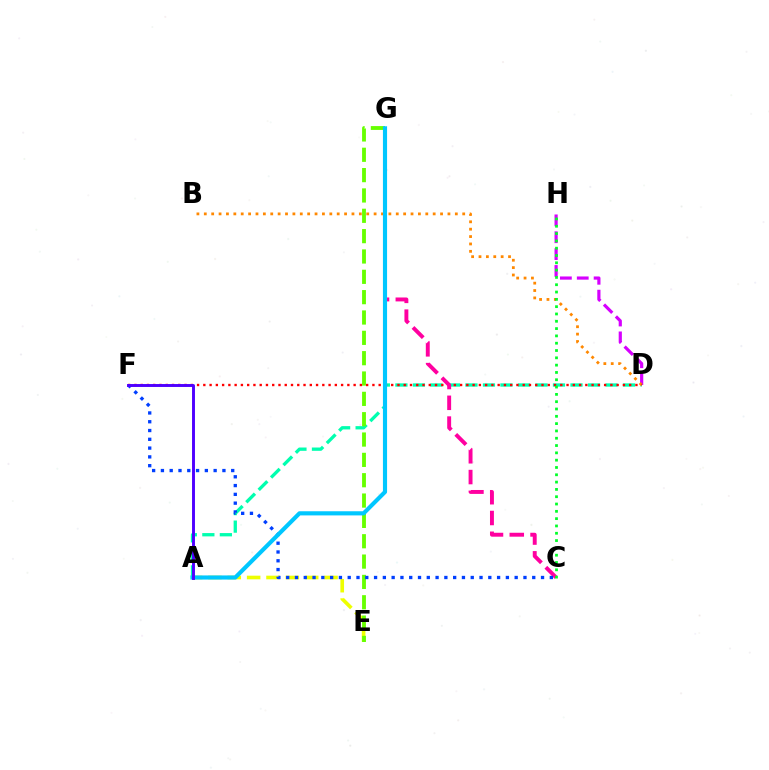{('D', 'H'): [{'color': '#d600ff', 'line_style': 'dashed', 'thickness': 2.29}], ('A', 'D'): [{'color': '#00ffaf', 'line_style': 'dashed', 'thickness': 2.38}], ('A', 'E'): [{'color': '#eeff00', 'line_style': 'dashed', 'thickness': 2.63}], ('B', 'D'): [{'color': '#ff8800', 'line_style': 'dotted', 'thickness': 2.01}], ('E', 'G'): [{'color': '#66ff00', 'line_style': 'dashed', 'thickness': 2.76}], ('D', 'F'): [{'color': '#ff0000', 'line_style': 'dotted', 'thickness': 1.7}], ('C', 'G'): [{'color': '#ff00a0', 'line_style': 'dashed', 'thickness': 2.82}], ('C', 'F'): [{'color': '#003fff', 'line_style': 'dotted', 'thickness': 2.39}], ('A', 'G'): [{'color': '#00c7ff', 'line_style': 'solid', 'thickness': 2.98}], ('A', 'F'): [{'color': '#4f00ff', 'line_style': 'solid', 'thickness': 2.1}], ('C', 'H'): [{'color': '#00ff27', 'line_style': 'dotted', 'thickness': 1.99}]}